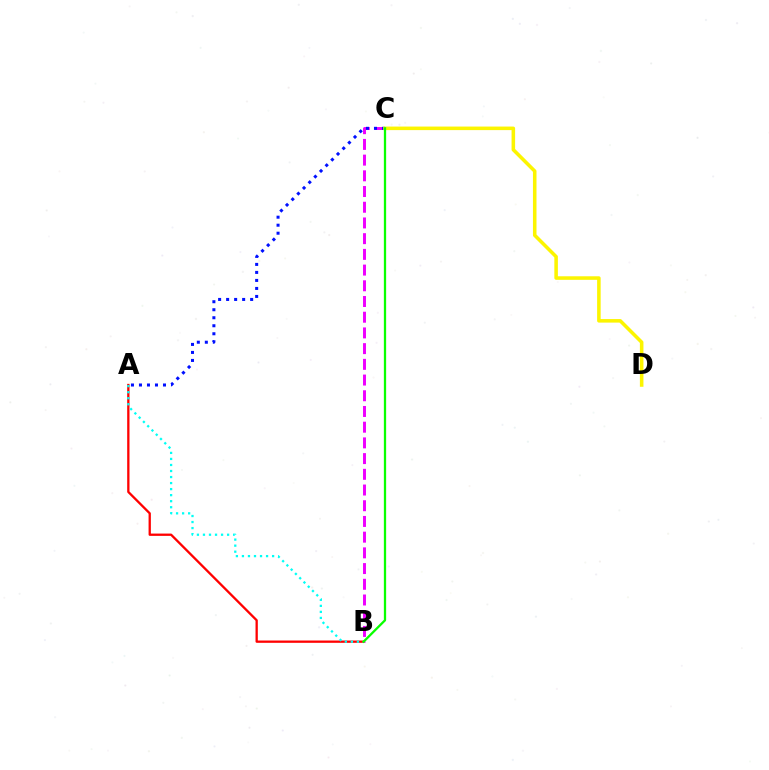{('A', 'B'): [{'color': '#ff0000', 'line_style': 'solid', 'thickness': 1.66}, {'color': '#00fff6', 'line_style': 'dotted', 'thickness': 1.64}], ('B', 'C'): [{'color': '#ee00ff', 'line_style': 'dashed', 'thickness': 2.13}, {'color': '#08ff00', 'line_style': 'solid', 'thickness': 1.64}], ('A', 'C'): [{'color': '#0010ff', 'line_style': 'dotted', 'thickness': 2.18}], ('C', 'D'): [{'color': '#fcf500', 'line_style': 'solid', 'thickness': 2.55}]}